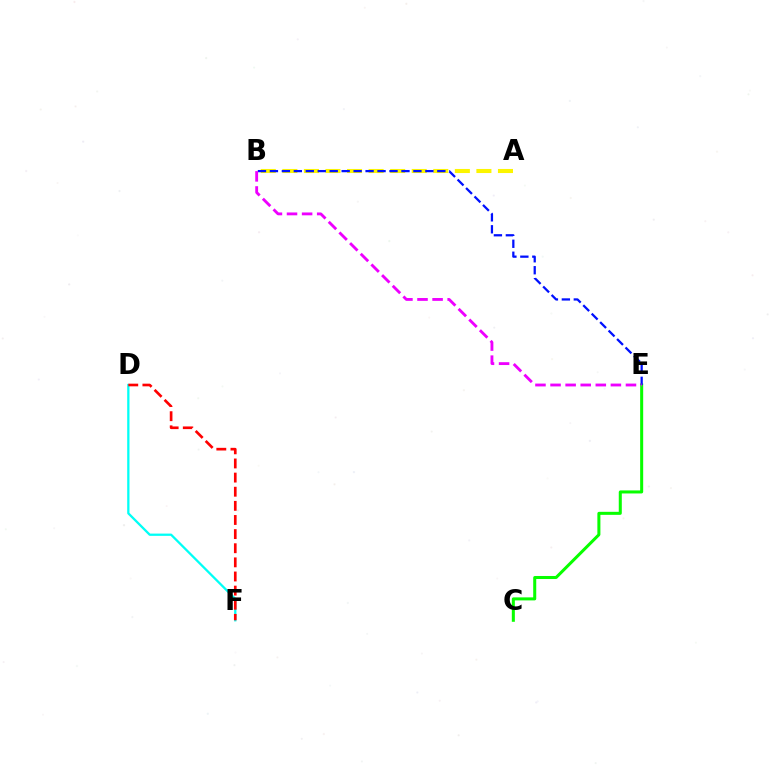{('D', 'F'): [{'color': '#00fff6', 'line_style': 'solid', 'thickness': 1.64}, {'color': '#ff0000', 'line_style': 'dashed', 'thickness': 1.92}], ('C', 'E'): [{'color': '#08ff00', 'line_style': 'solid', 'thickness': 2.18}], ('A', 'B'): [{'color': '#fcf500', 'line_style': 'dashed', 'thickness': 2.93}], ('B', 'E'): [{'color': '#0010ff', 'line_style': 'dashed', 'thickness': 1.62}, {'color': '#ee00ff', 'line_style': 'dashed', 'thickness': 2.05}]}